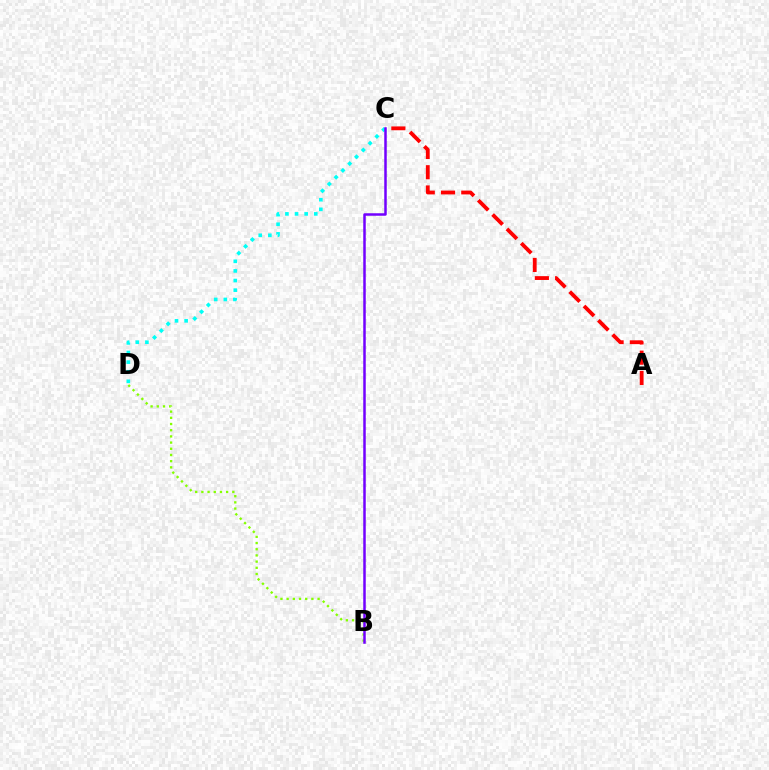{('A', 'C'): [{'color': '#ff0000', 'line_style': 'dashed', 'thickness': 2.75}], ('B', 'D'): [{'color': '#84ff00', 'line_style': 'dotted', 'thickness': 1.68}], ('C', 'D'): [{'color': '#00fff6', 'line_style': 'dotted', 'thickness': 2.61}], ('B', 'C'): [{'color': '#7200ff', 'line_style': 'solid', 'thickness': 1.8}]}